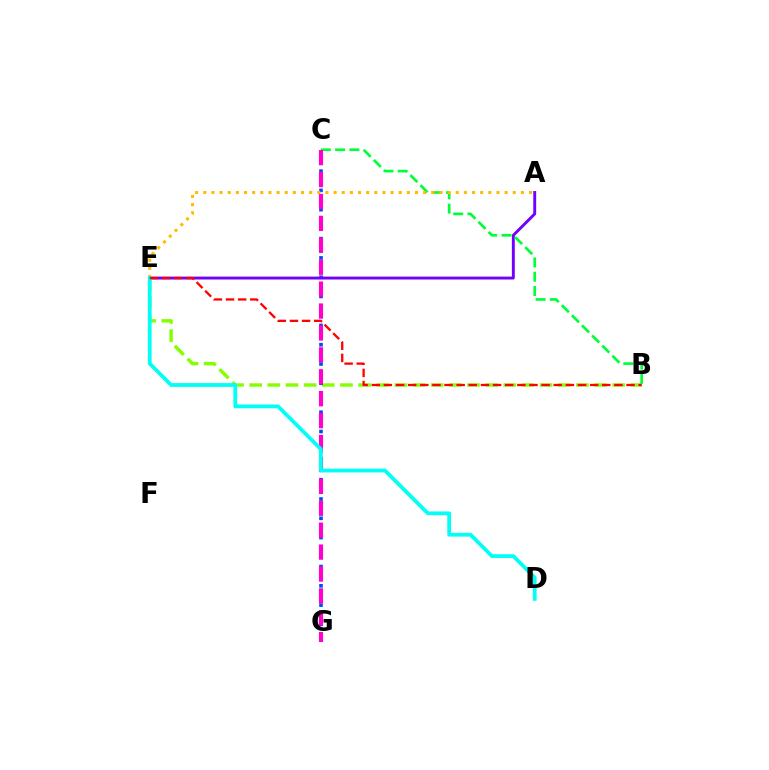{('B', 'E'): [{'color': '#84ff00', 'line_style': 'dashed', 'thickness': 2.47}, {'color': '#ff0000', 'line_style': 'dashed', 'thickness': 1.65}], ('C', 'G'): [{'color': '#004bff', 'line_style': 'dotted', 'thickness': 2.62}, {'color': '#ff00cf', 'line_style': 'dashed', 'thickness': 2.98}], ('A', 'E'): [{'color': '#7200ff', 'line_style': 'solid', 'thickness': 2.09}, {'color': '#ffbd00', 'line_style': 'dotted', 'thickness': 2.21}], ('B', 'C'): [{'color': '#00ff39', 'line_style': 'dashed', 'thickness': 1.94}], ('D', 'E'): [{'color': '#00fff6', 'line_style': 'solid', 'thickness': 2.72}]}